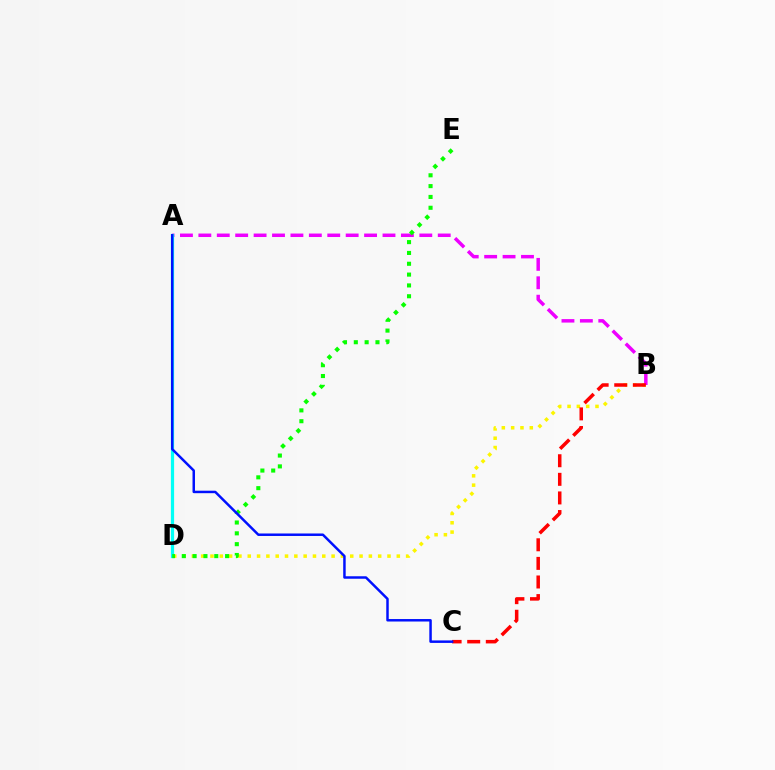{('B', 'D'): [{'color': '#fcf500', 'line_style': 'dotted', 'thickness': 2.53}], ('A', 'B'): [{'color': '#ee00ff', 'line_style': 'dashed', 'thickness': 2.5}], ('B', 'C'): [{'color': '#ff0000', 'line_style': 'dashed', 'thickness': 2.53}], ('A', 'D'): [{'color': '#00fff6', 'line_style': 'solid', 'thickness': 2.32}], ('D', 'E'): [{'color': '#08ff00', 'line_style': 'dotted', 'thickness': 2.94}], ('A', 'C'): [{'color': '#0010ff', 'line_style': 'solid', 'thickness': 1.79}]}